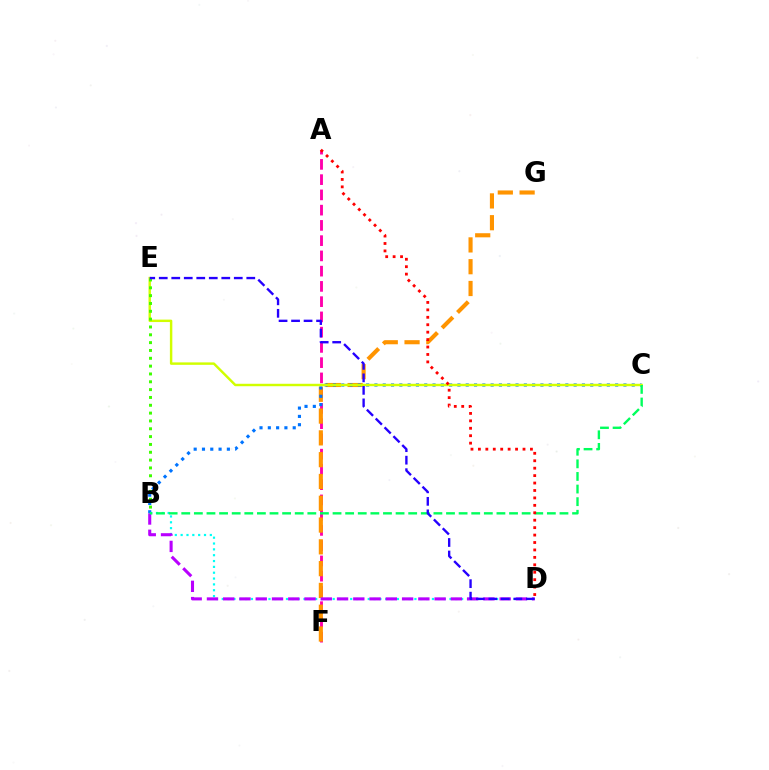{('A', 'F'): [{'color': '#ff00ac', 'line_style': 'dashed', 'thickness': 2.07}], ('F', 'G'): [{'color': '#ff9400', 'line_style': 'dashed', 'thickness': 2.96}], ('B', 'C'): [{'color': '#0074ff', 'line_style': 'dotted', 'thickness': 2.26}, {'color': '#00ff5c', 'line_style': 'dashed', 'thickness': 1.71}], ('C', 'E'): [{'color': '#d1ff00', 'line_style': 'solid', 'thickness': 1.76}], ('B', 'D'): [{'color': '#00fff6', 'line_style': 'dotted', 'thickness': 1.59}, {'color': '#b900ff', 'line_style': 'dashed', 'thickness': 2.21}], ('B', 'E'): [{'color': '#3dff00', 'line_style': 'dotted', 'thickness': 2.13}], ('A', 'D'): [{'color': '#ff0000', 'line_style': 'dotted', 'thickness': 2.02}], ('D', 'E'): [{'color': '#2500ff', 'line_style': 'dashed', 'thickness': 1.7}]}